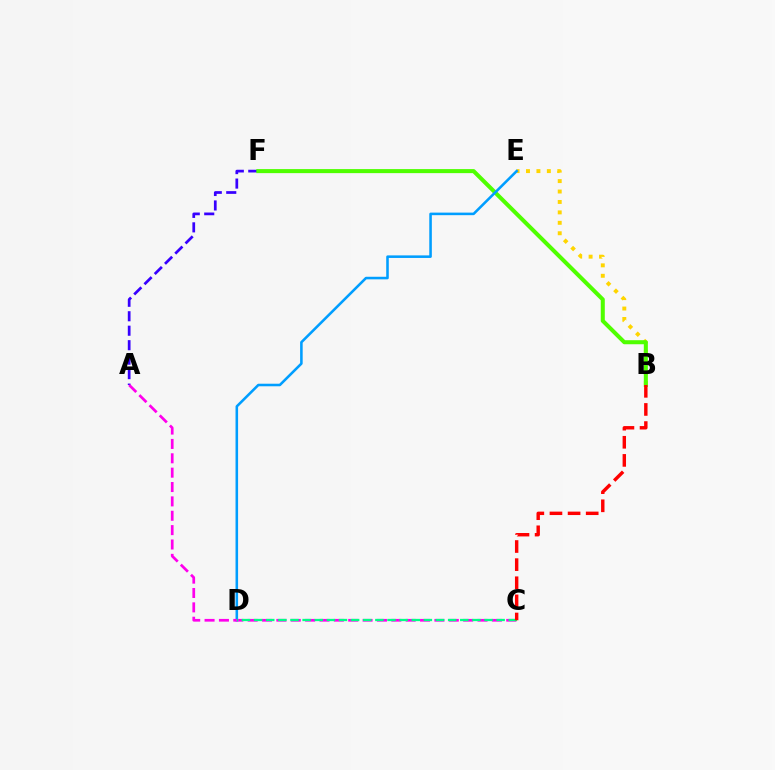{('B', 'E'): [{'color': '#ffd500', 'line_style': 'dotted', 'thickness': 2.83}], ('A', 'F'): [{'color': '#3700ff', 'line_style': 'dashed', 'thickness': 1.97}], ('B', 'F'): [{'color': '#4fff00', 'line_style': 'solid', 'thickness': 2.91}], ('D', 'E'): [{'color': '#009eff', 'line_style': 'solid', 'thickness': 1.85}], ('A', 'C'): [{'color': '#ff00ed', 'line_style': 'dashed', 'thickness': 1.95}], ('C', 'D'): [{'color': '#00ff86', 'line_style': 'dashed', 'thickness': 1.65}], ('B', 'C'): [{'color': '#ff0000', 'line_style': 'dashed', 'thickness': 2.46}]}